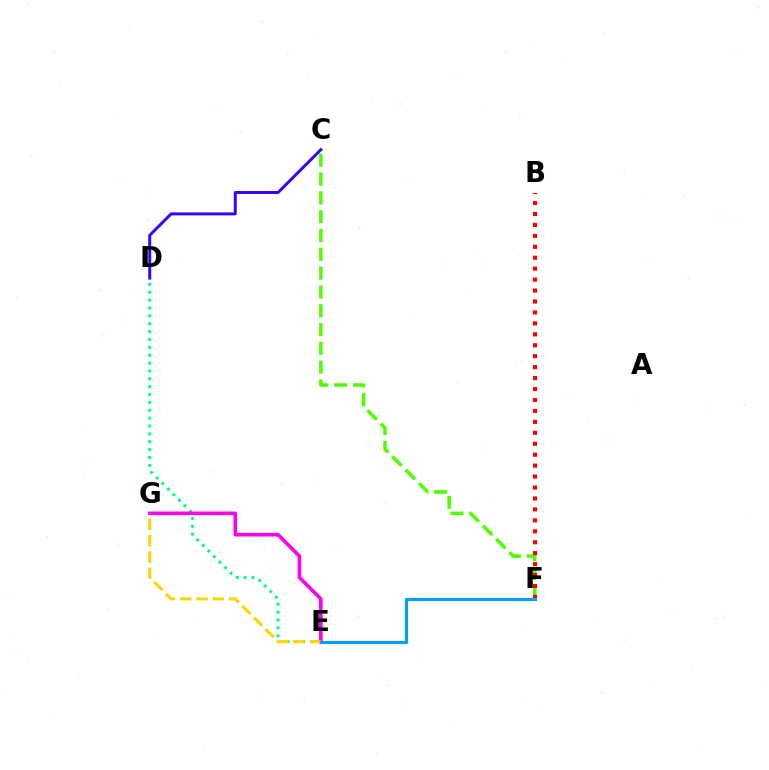{('D', 'E'): [{'color': '#00ff86', 'line_style': 'dotted', 'thickness': 2.14}], ('C', 'F'): [{'color': '#4fff00', 'line_style': 'dashed', 'thickness': 2.56}], ('E', 'G'): [{'color': '#ff00ed', 'line_style': 'solid', 'thickness': 2.6}, {'color': '#ffd500', 'line_style': 'dashed', 'thickness': 2.22}], ('B', 'F'): [{'color': '#ff0000', 'line_style': 'dotted', 'thickness': 2.97}], ('C', 'D'): [{'color': '#3700ff', 'line_style': 'solid', 'thickness': 2.13}], ('E', 'F'): [{'color': '#009eff', 'line_style': 'solid', 'thickness': 2.28}]}